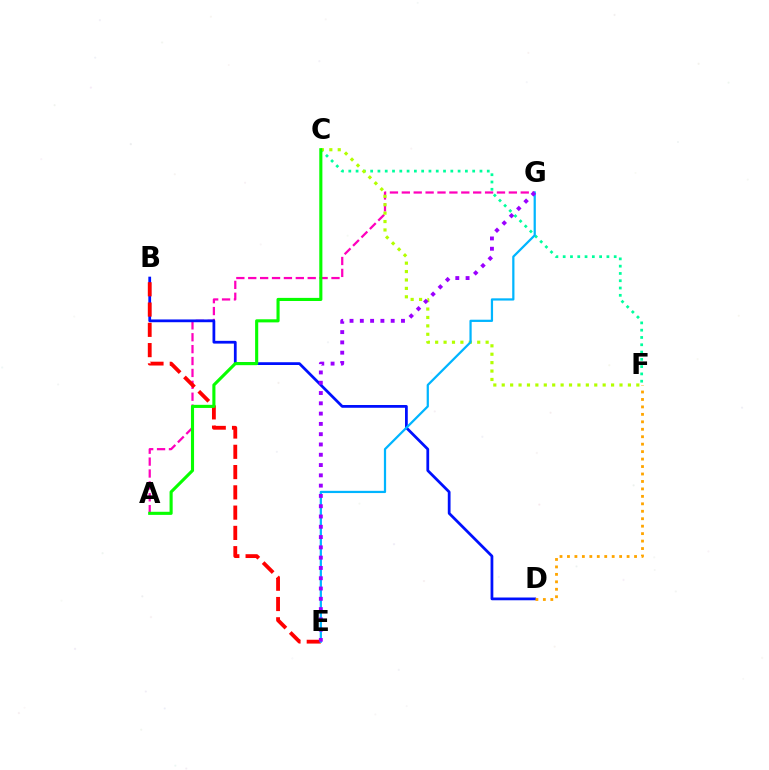{('A', 'G'): [{'color': '#ff00bd', 'line_style': 'dashed', 'thickness': 1.62}], ('B', 'D'): [{'color': '#0010ff', 'line_style': 'solid', 'thickness': 1.99}], ('B', 'E'): [{'color': '#ff0000', 'line_style': 'dashed', 'thickness': 2.75}], ('C', 'F'): [{'color': '#00ff9d', 'line_style': 'dotted', 'thickness': 1.98}, {'color': '#b3ff00', 'line_style': 'dotted', 'thickness': 2.29}], ('D', 'F'): [{'color': '#ffa500', 'line_style': 'dotted', 'thickness': 2.03}], ('E', 'G'): [{'color': '#00b5ff', 'line_style': 'solid', 'thickness': 1.61}, {'color': '#9b00ff', 'line_style': 'dotted', 'thickness': 2.8}], ('A', 'C'): [{'color': '#08ff00', 'line_style': 'solid', 'thickness': 2.24}]}